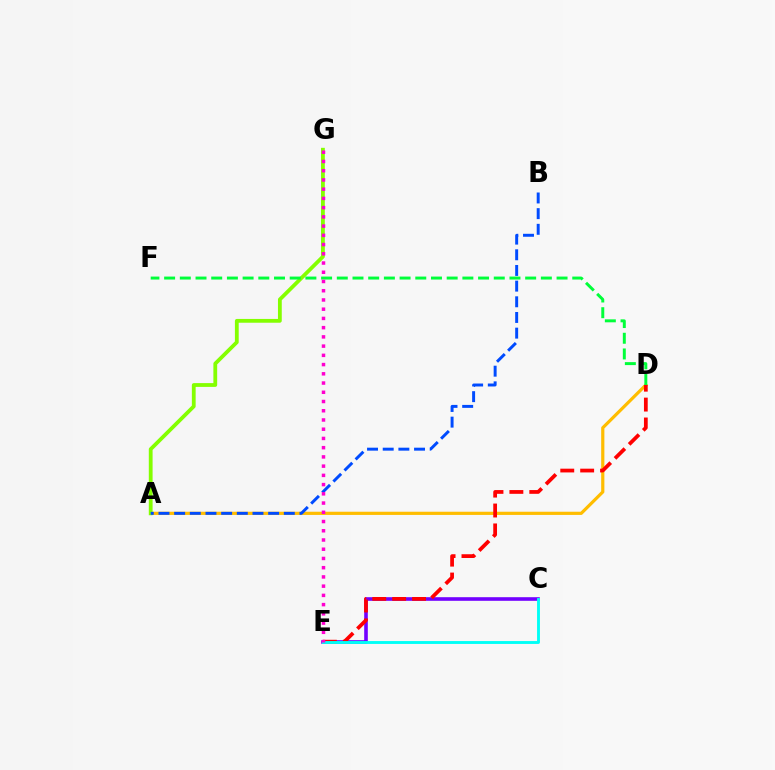{('C', 'E'): [{'color': '#7200ff', 'line_style': 'solid', 'thickness': 2.6}, {'color': '#00fff6', 'line_style': 'solid', 'thickness': 2.07}], ('A', 'D'): [{'color': '#ffbd00', 'line_style': 'solid', 'thickness': 2.3}], ('A', 'G'): [{'color': '#84ff00', 'line_style': 'solid', 'thickness': 2.73}], ('D', 'E'): [{'color': '#ff0000', 'line_style': 'dashed', 'thickness': 2.7}], ('D', 'F'): [{'color': '#00ff39', 'line_style': 'dashed', 'thickness': 2.13}], ('A', 'B'): [{'color': '#004bff', 'line_style': 'dashed', 'thickness': 2.13}], ('E', 'G'): [{'color': '#ff00cf', 'line_style': 'dotted', 'thickness': 2.51}]}